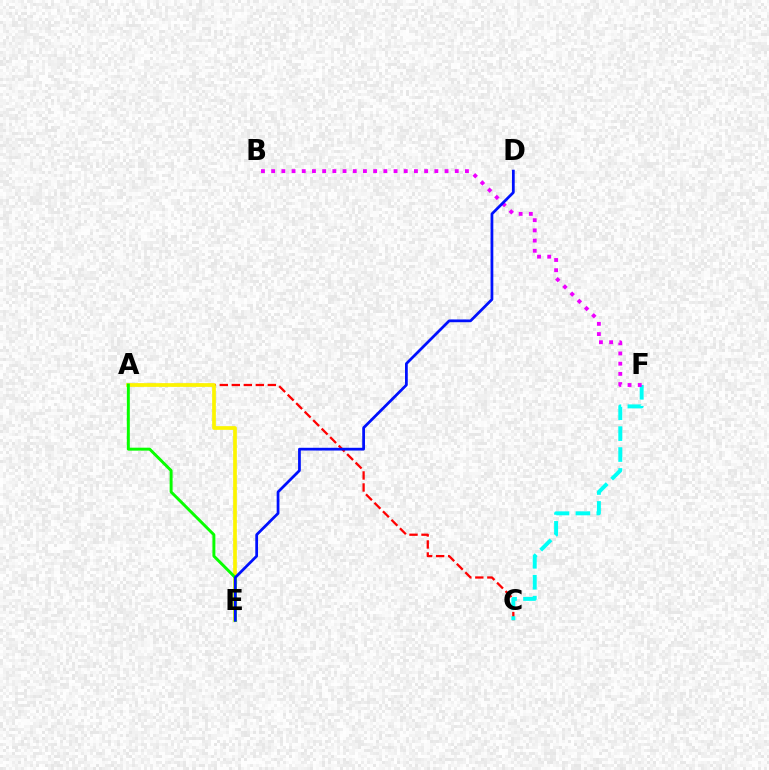{('A', 'C'): [{'color': '#ff0000', 'line_style': 'dashed', 'thickness': 1.63}], ('A', 'E'): [{'color': '#fcf500', 'line_style': 'solid', 'thickness': 2.66}, {'color': '#08ff00', 'line_style': 'solid', 'thickness': 2.12}], ('C', 'F'): [{'color': '#00fff6', 'line_style': 'dashed', 'thickness': 2.84}], ('B', 'F'): [{'color': '#ee00ff', 'line_style': 'dotted', 'thickness': 2.77}], ('D', 'E'): [{'color': '#0010ff', 'line_style': 'solid', 'thickness': 1.98}]}